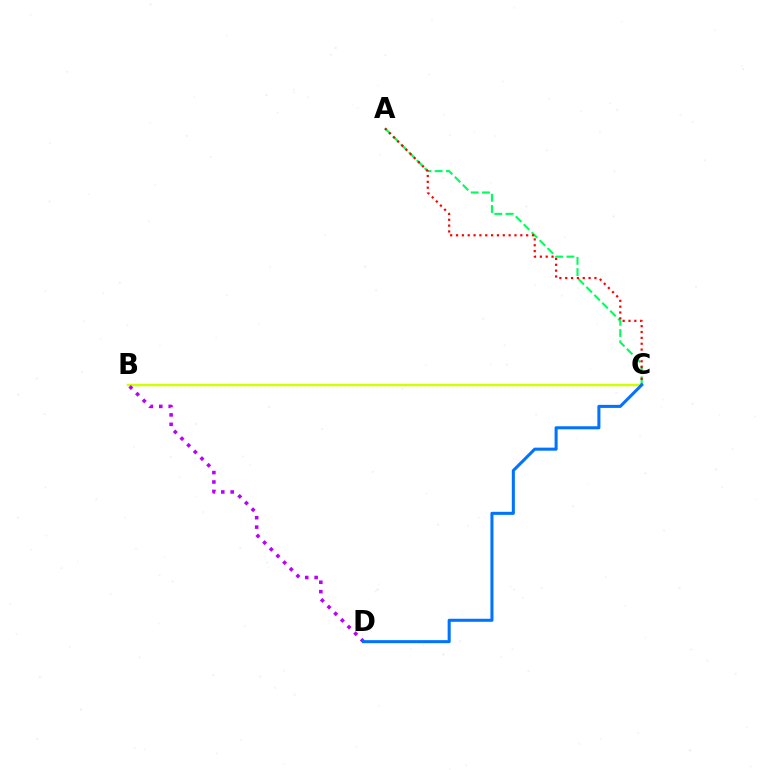{('A', 'C'): [{'color': '#00ff5c', 'line_style': 'dashed', 'thickness': 1.53}, {'color': '#ff0000', 'line_style': 'dotted', 'thickness': 1.59}], ('B', 'C'): [{'color': '#d1ff00', 'line_style': 'solid', 'thickness': 1.8}], ('B', 'D'): [{'color': '#b900ff', 'line_style': 'dotted', 'thickness': 2.56}], ('C', 'D'): [{'color': '#0074ff', 'line_style': 'solid', 'thickness': 2.19}]}